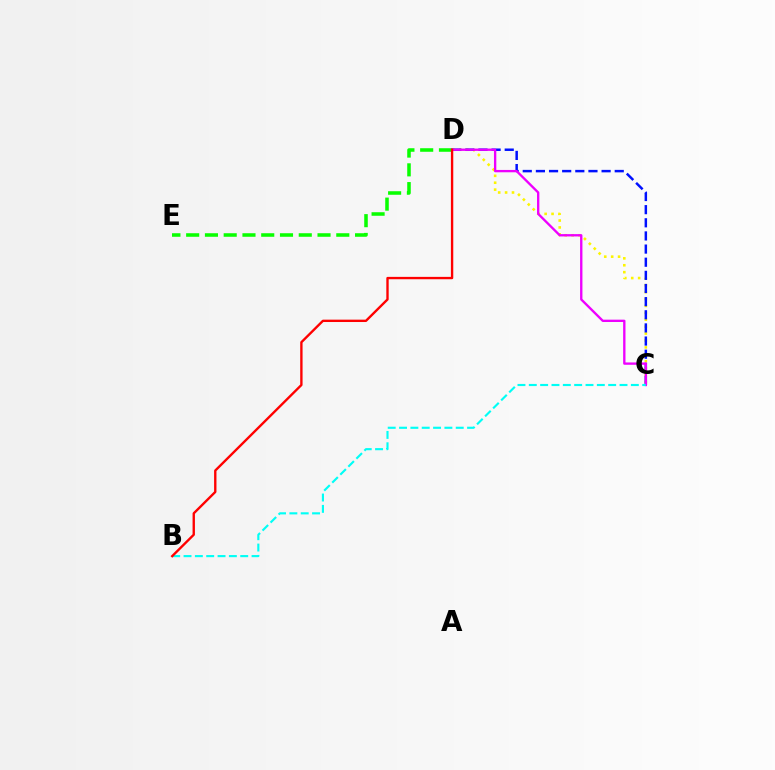{('D', 'E'): [{'color': '#08ff00', 'line_style': 'dashed', 'thickness': 2.55}], ('C', 'D'): [{'color': '#fcf500', 'line_style': 'dotted', 'thickness': 1.88}, {'color': '#0010ff', 'line_style': 'dashed', 'thickness': 1.79}, {'color': '#ee00ff', 'line_style': 'solid', 'thickness': 1.68}], ('B', 'C'): [{'color': '#00fff6', 'line_style': 'dashed', 'thickness': 1.54}], ('B', 'D'): [{'color': '#ff0000', 'line_style': 'solid', 'thickness': 1.7}]}